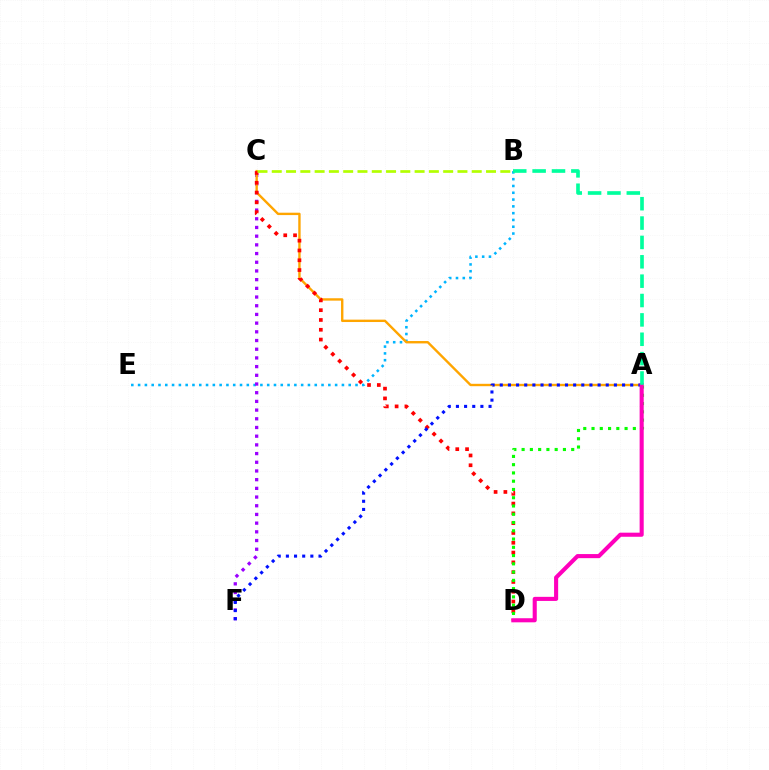{('B', 'E'): [{'color': '#00b5ff', 'line_style': 'dotted', 'thickness': 1.85}], ('C', 'F'): [{'color': '#9b00ff', 'line_style': 'dotted', 'thickness': 2.36}], ('A', 'C'): [{'color': '#ffa500', 'line_style': 'solid', 'thickness': 1.72}], ('C', 'D'): [{'color': '#ff0000', 'line_style': 'dotted', 'thickness': 2.66}], ('A', 'F'): [{'color': '#0010ff', 'line_style': 'dotted', 'thickness': 2.22}], ('A', 'D'): [{'color': '#08ff00', 'line_style': 'dotted', 'thickness': 2.25}, {'color': '#ff00bd', 'line_style': 'solid', 'thickness': 2.94}], ('B', 'C'): [{'color': '#b3ff00', 'line_style': 'dashed', 'thickness': 1.94}], ('A', 'B'): [{'color': '#00ff9d', 'line_style': 'dashed', 'thickness': 2.63}]}